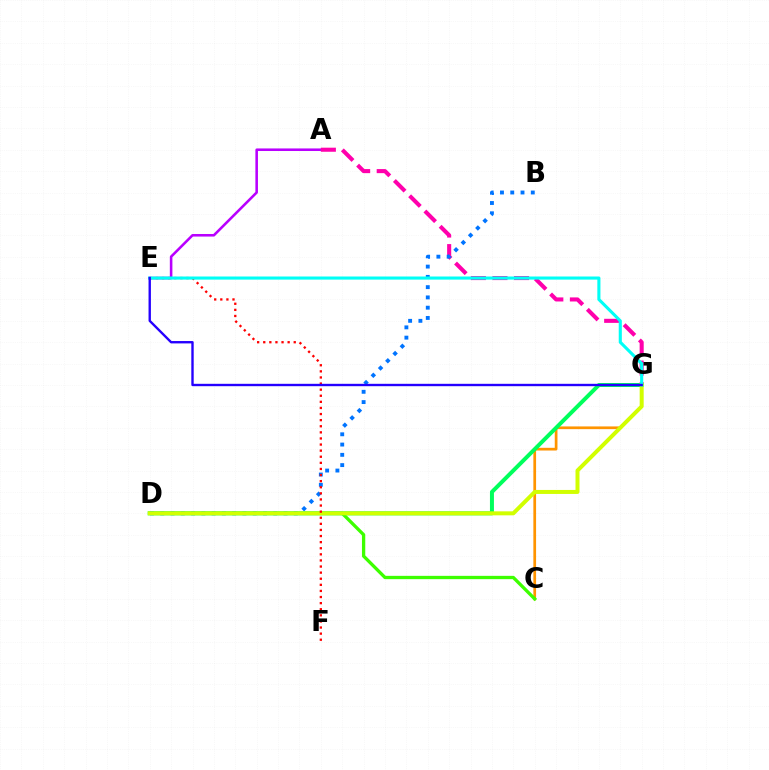{('C', 'G'): [{'color': '#ff9400', 'line_style': 'solid', 'thickness': 1.95}], ('C', 'D'): [{'color': '#3dff00', 'line_style': 'solid', 'thickness': 2.38}], ('A', 'E'): [{'color': '#b900ff', 'line_style': 'solid', 'thickness': 1.85}], ('A', 'G'): [{'color': '#ff00ac', 'line_style': 'dashed', 'thickness': 2.93}], ('B', 'D'): [{'color': '#0074ff', 'line_style': 'dotted', 'thickness': 2.79}], ('D', 'G'): [{'color': '#00ff5c', 'line_style': 'solid', 'thickness': 2.87}, {'color': '#d1ff00', 'line_style': 'solid', 'thickness': 2.88}], ('E', 'F'): [{'color': '#ff0000', 'line_style': 'dotted', 'thickness': 1.66}], ('E', 'G'): [{'color': '#00fff6', 'line_style': 'solid', 'thickness': 2.24}, {'color': '#2500ff', 'line_style': 'solid', 'thickness': 1.71}]}